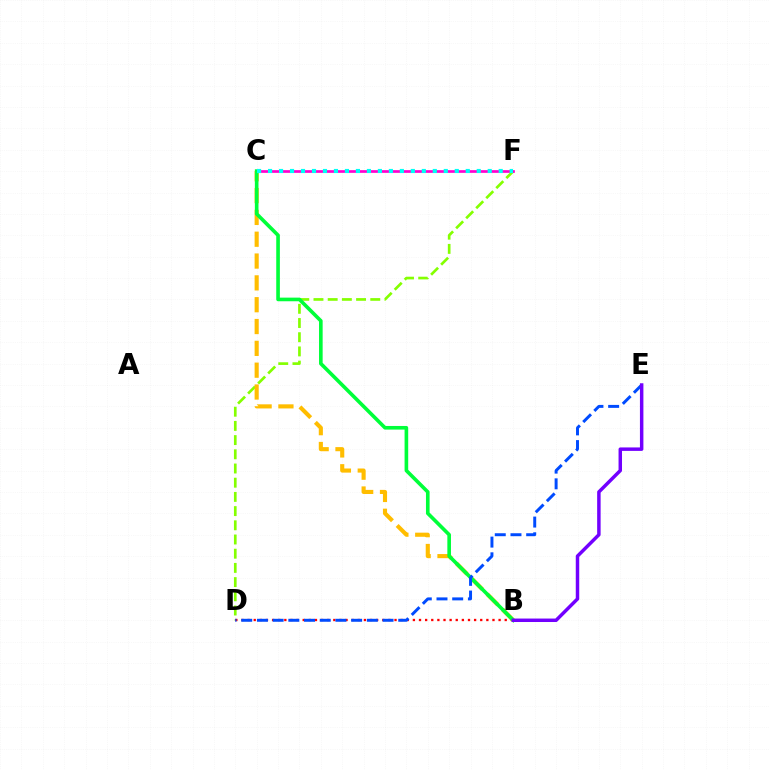{('D', 'F'): [{'color': '#84ff00', 'line_style': 'dashed', 'thickness': 1.93}], ('C', 'F'): [{'color': '#ff00cf', 'line_style': 'solid', 'thickness': 1.94}, {'color': '#00fff6', 'line_style': 'dotted', 'thickness': 2.98}], ('B', 'C'): [{'color': '#ffbd00', 'line_style': 'dashed', 'thickness': 2.96}, {'color': '#00ff39', 'line_style': 'solid', 'thickness': 2.61}], ('B', 'D'): [{'color': '#ff0000', 'line_style': 'dotted', 'thickness': 1.66}], ('D', 'E'): [{'color': '#004bff', 'line_style': 'dashed', 'thickness': 2.13}], ('B', 'E'): [{'color': '#7200ff', 'line_style': 'solid', 'thickness': 2.5}]}